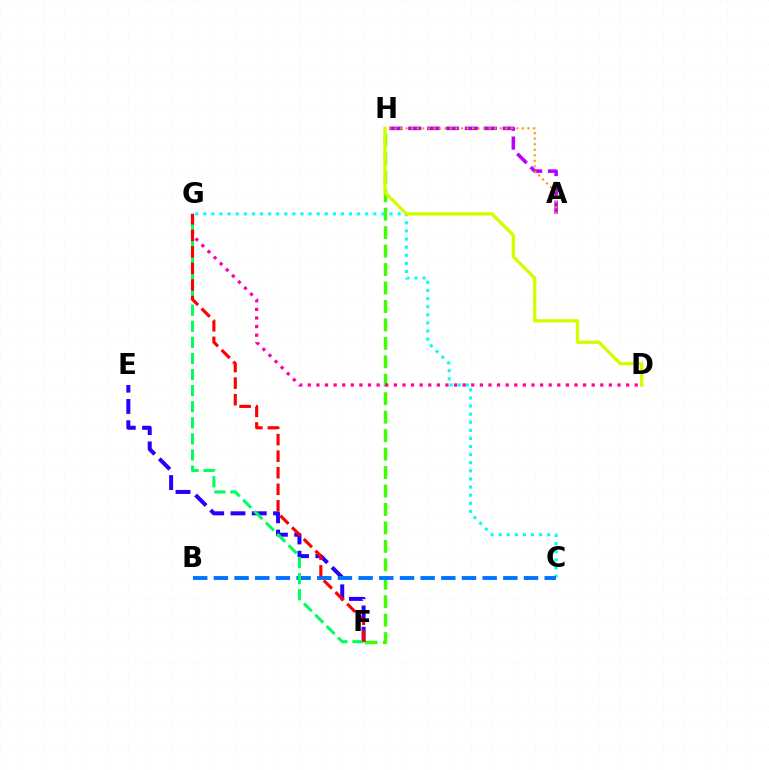{('F', 'H'): [{'color': '#3dff00', 'line_style': 'dashed', 'thickness': 2.51}], ('C', 'G'): [{'color': '#00fff6', 'line_style': 'dotted', 'thickness': 2.2}], ('A', 'H'): [{'color': '#b900ff', 'line_style': 'dashed', 'thickness': 2.57}, {'color': '#ff9400', 'line_style': 'dotted', 'thickness': 1.5}], ('D', 'G'): [{'color': '#ff00ac', 'line_style': 'dotted', 'thickness': 2.34}], ('E', 'F'): [{'color': '#2500ff', 'line_style': 'dashed', 'thickness': 2.89}], ('B', 'C'): [{'color': '#0074ff', 'line_style': 'dashed', 'thickness': 2.81}], ('F', 'G'): [{'color': '#00ff5c', 'line_style': 'dashed', 'thickness': 2.19}, {'color': '#ff0000', 'line_style': 'dashed', 'thickness': 2.25}], ('D', 'H'): [{'color': '#d1ff00', 'line_style': 'solid', 'thickness': 2.41}]}